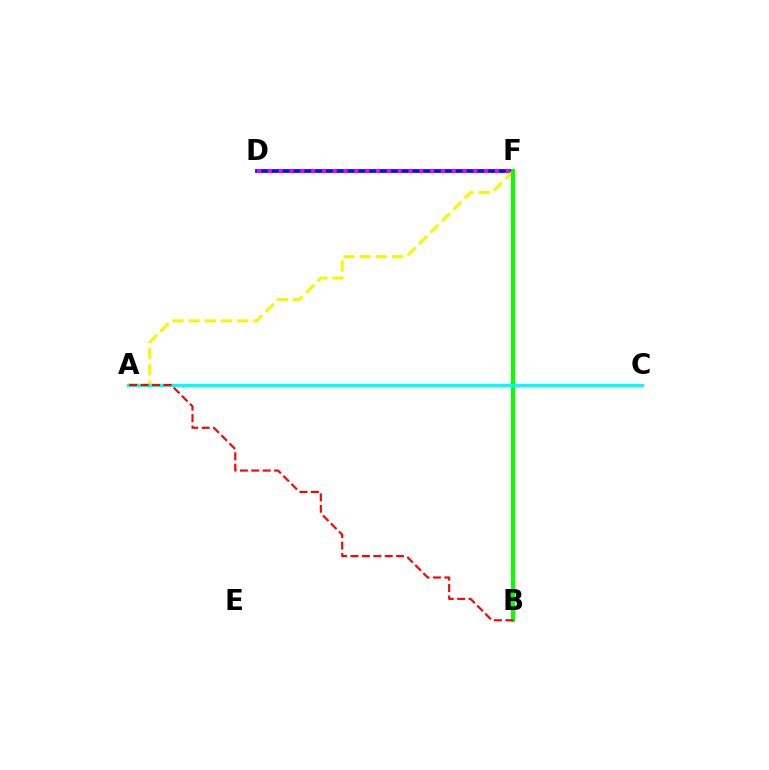{('D', 'F'): [{'color': '#0010ff', 'line_style': 'solid', 'thickness': 2.73}, {'color': '#ee00ff', 'line_style': 'dotted', 'thickness': 2.94}], ('A', 'F'): [{'color': '#fcf500', 'line_style': 'dashed', 'thickness': 2.2}], ('B', 'F'): [{'color': '#08ff00', 'line_style': 'solid', 'thickness': 2.98}], ('A', 'C'): [{'color': '#00fff6', 'line_style': 'solid', 'thickness': 2.39}], ('A', 'B'): [{'color': '#ff0000', 'line_style': 'dashed', 'thickness': 1.55}]}